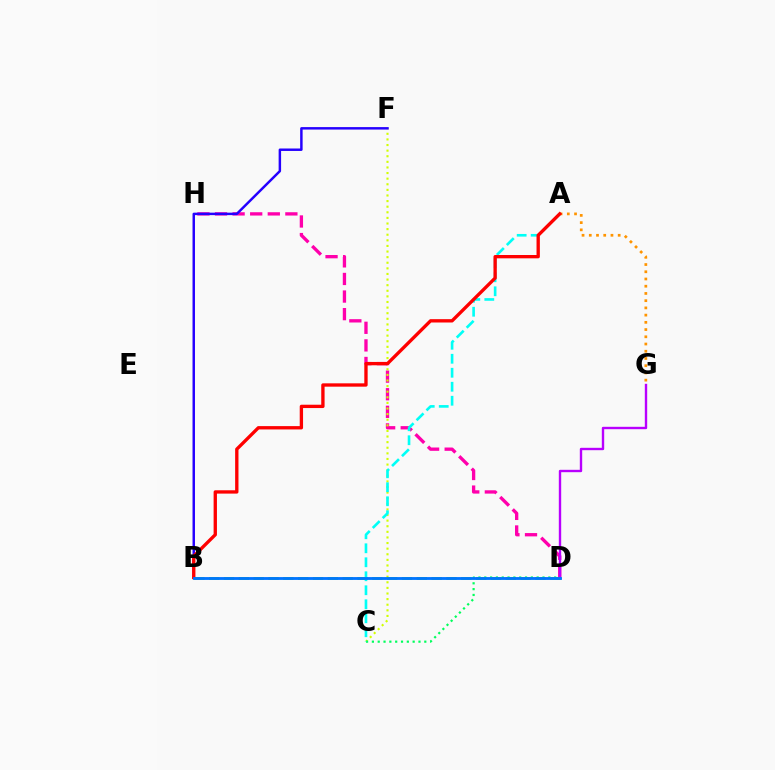{('D', 'H'): [{'color': '#ff00ac', 'line_style': 'dashed', 'thickness': 2.39}], ('C', 'F'): [{'color': '#d1ff00', 'line_style': 'dotted', 'thickness': 1.52}], ('D', 'G'): [{'color': '#b900ff', 'line_style': 'solid', 'thickness': 1.72}], ('A', 'G'): [{'color': '#ff9400', 'line_style': 'dotted', 'thickness': 1.96}], ('B', 'D'): [{'color': '#3dff00', 'line_style': 'dashed', 'thickness': 2.01}, {'color': '#0074ff', 'line_style': 'solid', 'thickness': 2.04}], ('B', 'F'): [{'color': '#2500ff', 'line_style': 'solid', 'thickness': 1.77}], ('C', 'D'): [{'color': '#00ff5c', 'line_style': 'dotted', 'thickness': 1.58}], ('A', 'C'): [{'color': '#00fff6', 'line_style': 'dashed', 'thickness': 1.9}], ('A', 'B'): [{'color': '#ff0000', 'line_style': 'solid', 'thickness': 2.4}]}